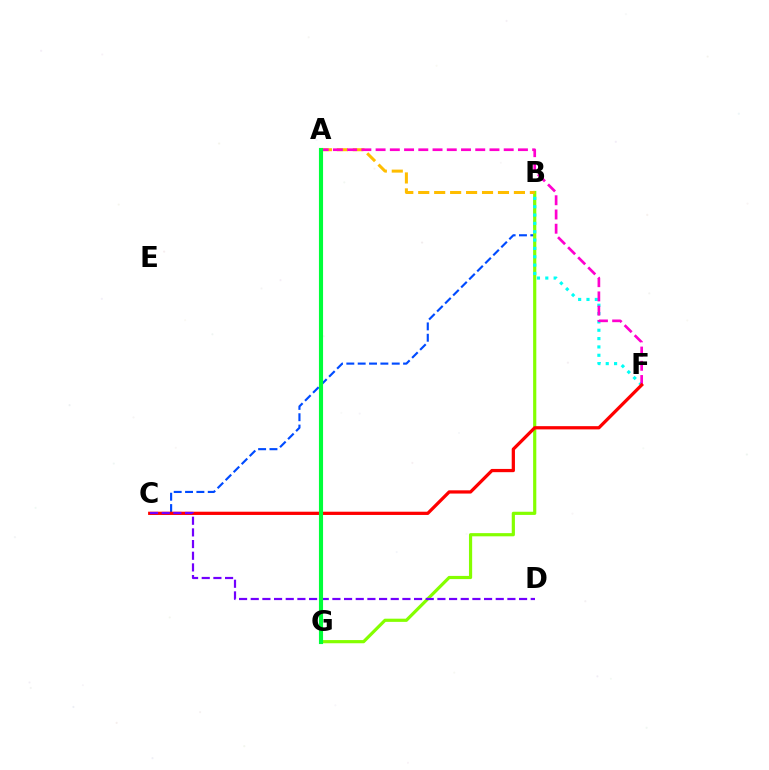{('B', 'C'): [{'color': '#004bff', 'line_style': 'dashed', 'thickness': 1.54}], ('B', 'G'): [{'color': '#84ff00', 'line_style': 'solid', 'thickness': 2.29}], ('B', 'F'): [{'color': '#00fff6', 'line_style': 'dotted', 'thickness': 2.27}], ('A', 'B'): [{'color': '#ffbd00', 'line_style': 'dashed', 'thickness': 2.17}], ('A', 'F'): [{'color': '#ff00cf', 'line_style': 'dashed', 'thickness': 1.93}], ('C', 'F'): [{'color': '#ff0000', 'line_style': 'solid', 'thickness': 2.33}], ('C', 'D'): [{'color': '#7200ff', 'line_style': 'dashed', 'thickness': 1.58}], ('A', 'G'): [{'color': '#00ff39', 'line_style': 'solid', 'thickness': 2.97}]}